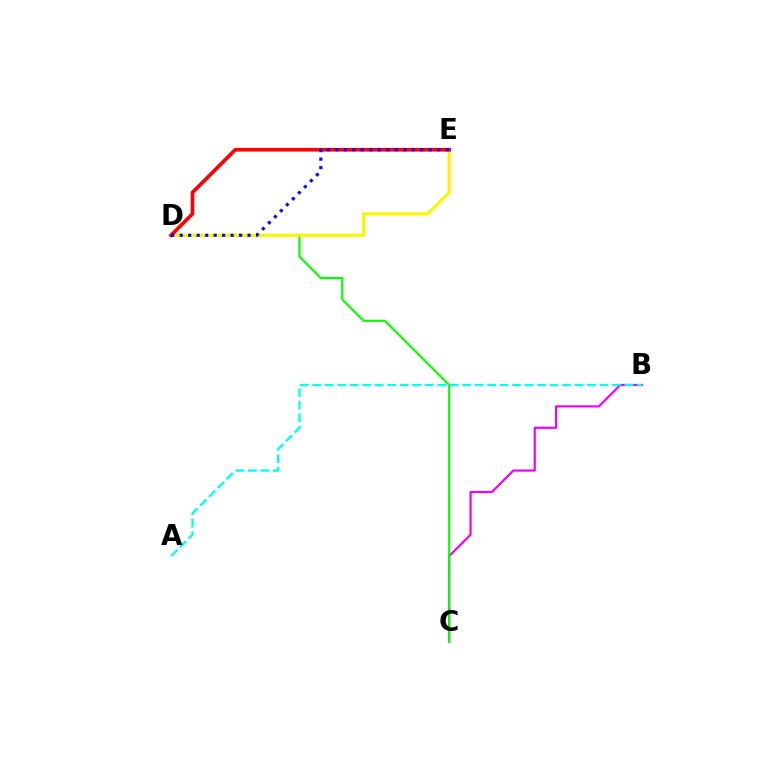{('B', 'C'): [{'color': '#ee00ff', 'line_style': 'solid', 'thickness': 1.58}], ('C', 'D'): [{'color': '#08ff00', 'line_style': 'solid', 'thickness': 1.57}], ('D', 'E'): [{'color': '#fcf500', 'line_style': 'solid', 'thickness': 2.32}, {'color': '#ff0000', 'line_style': 'solid', 'thickness': 2.66}, {'color': '#0010ff', 'line_style': 'dotted', 'thickness': 2.31}], ('A', 'B'): [{'color': '#00fff6', 'line_style': 'dashed', 'thickness': 1.7}]}